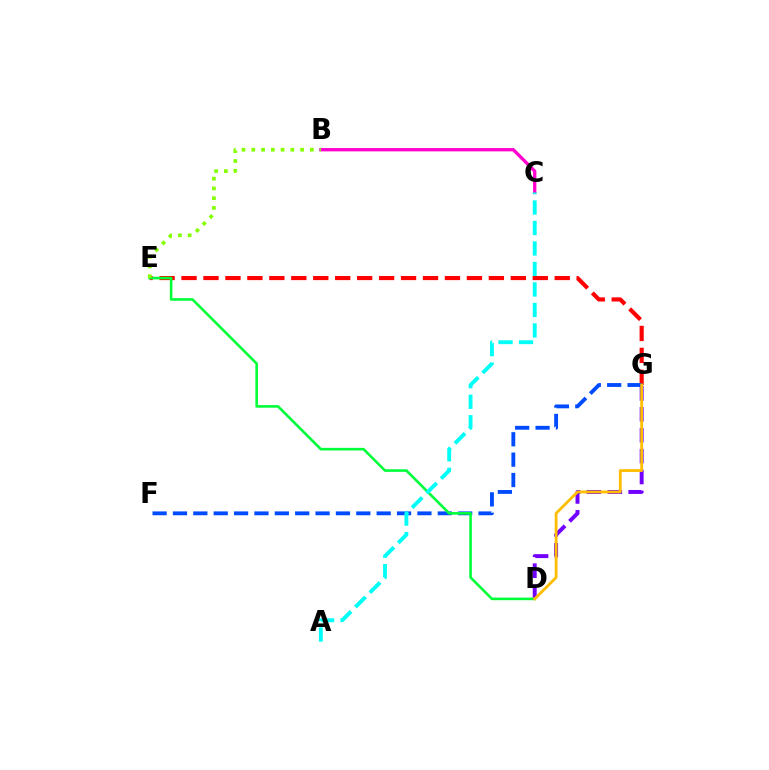{('E', 'G'): [{'color': '#ff0000', 'line_style': 'dashed', 'thickness': 2.98}], ('F', 'G'): [{'color': '#004bff', 'line_style': 'dashed', 'thickness': 2.77}], ('D', 'G'): [{'color': '#7200ff', 'line_style': 'dashed', 'thickness': 2.84}, {'color': '#ffbd00', 'line_style': 'solid', 'thickness': 2.02}], ('D', 'E'): [{'color': '#00ff39', 'line_style': 'solid', 'thickness': 1.88}], ('B', 'C'): [{'color': '#ff00cf', 'line_style': 'solid', 'thickness': 2.37}], ('B', 'E'): [{'color': '#84ff00', 'line_style': 'dotted', 'thickness': 2.65}], ('A', 'C'): [{'color': '#00fff6', 'line_style': 'dashed', 'thickness': 2.78}]}